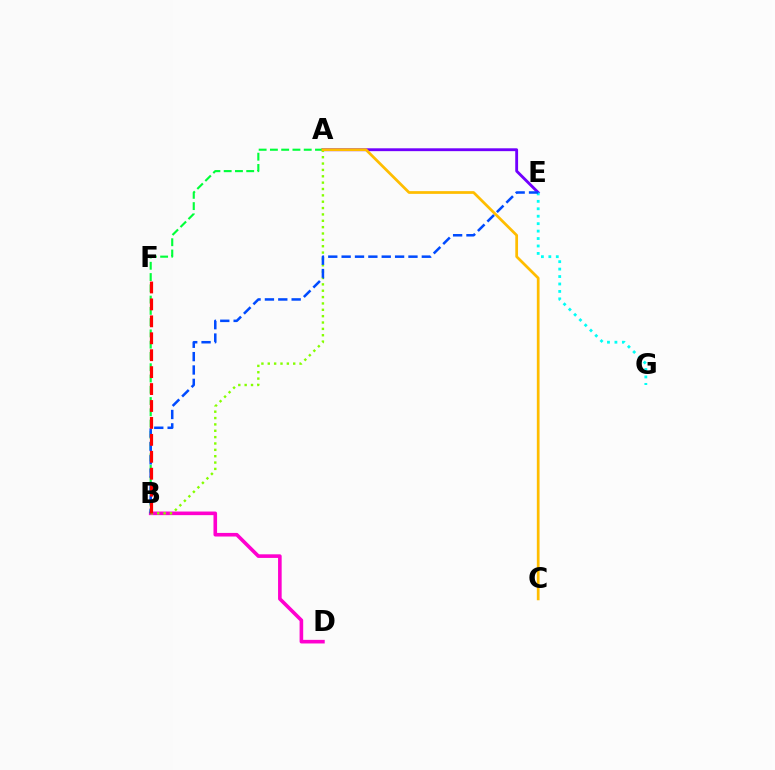{('B', 'D'): [{'color': '#ff00cf', 'line_style': 'solid', 'thickness': 2.6}], ('A', 'E'): [{'color': '#7200ff', 'line_style': 'solid', 'thickness': 2.05}], ('A', 'B'): [{'color': '#00ff39', 'line_style': 'dashed', 'thickness': 1.53}, {'color': '#84ff00', 'line_style': 'dotted', 'thickness': 1.73}], ('A', 'C'): [{'color': '#ffbd00', 'line_style': 'solid', 'thickness': 1.97}], ('E', 'G'): [{'color': '#00fff6', 'line_style': 'dotted', 'thickness': 2.02}], ('B', 'E'): [{'color': '#004bff', 'line_style': 'dashed', 'thickness': 1.82}], ('B', 'F'): [{'color': '#ff0000', 'line_style': 'dashed', 'thickness': 2.3}]}